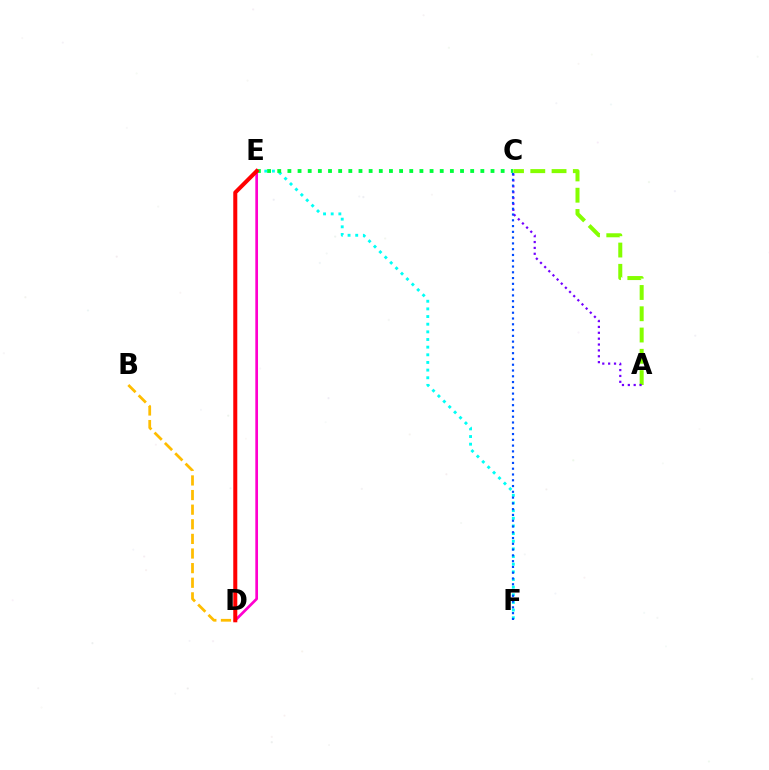{('A', 'C'): [{'color': '#84ff00', 'line_style': 'dashed', 'thickness': 2.89}, {'color': '#7200ff', 'line_style': 'dotted', 'thickness': 1.59}], ('E', 'F'): [{'color': '#00fff6', 'line_style': 'dotted', 'thickness': 2.08}], ('B', 'D'): [{'color': '#ffbd00', 'line_style': 'dashed', 'thickness': 1.99}], ('C', 'F'): [{'color': '#004bff', 'line_style': 'dotted', 'thickness': 1.57}], ('C', 'E'): [{'color': '#00ff39', 'line_style': 'dotted', 'thickness': 2.76}], ('D', 'E'): [{'color': '#ff00cf', 'line_style': 'solid', 'thickness': 1.94}, {'color': '#ff0000', 'line_style': 'solid', 'thickness': 2.9}]}